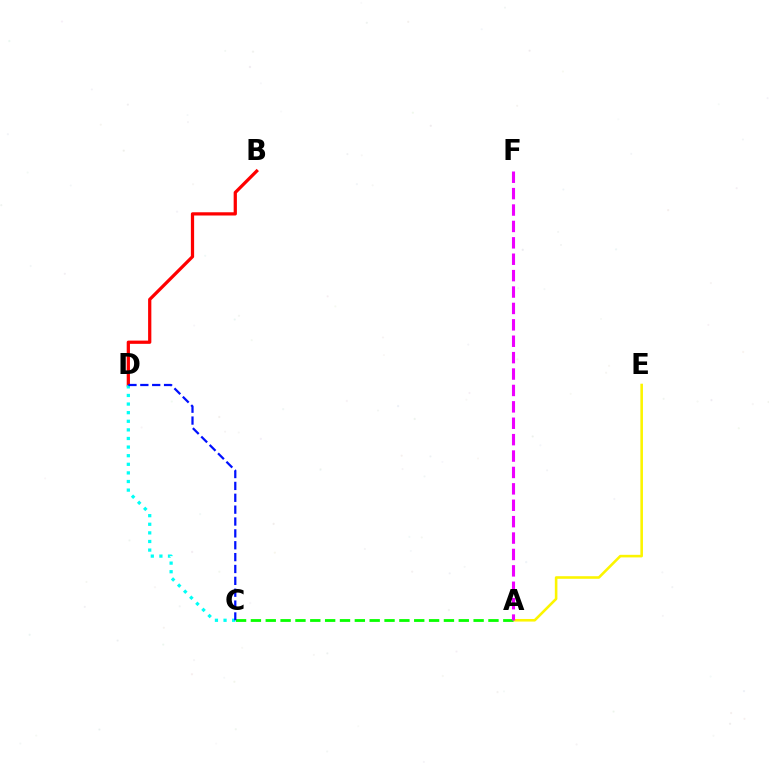{('B', 'D'): [{'color': '#ff0000', 'line_style': 'solid', 'thickness': 2.33}], ('A', 'E'): [{'color': '#fcf500', 'line_style': 'solid', 'thickness': 1.86}], ('A', 'C'): [{'color': '#08ff00', 'line_style': 'dashed', 'thickness': 2.02}], ('A', 'F'): [{'color': '#ee00ff', 'line_style': 'dashed', 'thickness': 2.23}], ('C', 'D'): [{'color': '#00fff6', 'line_style': 'dotted', 'thickness': 2.34}, {'color': '#0010ff', 'line_style': 'dashed', 'thickness': 1.61}]}